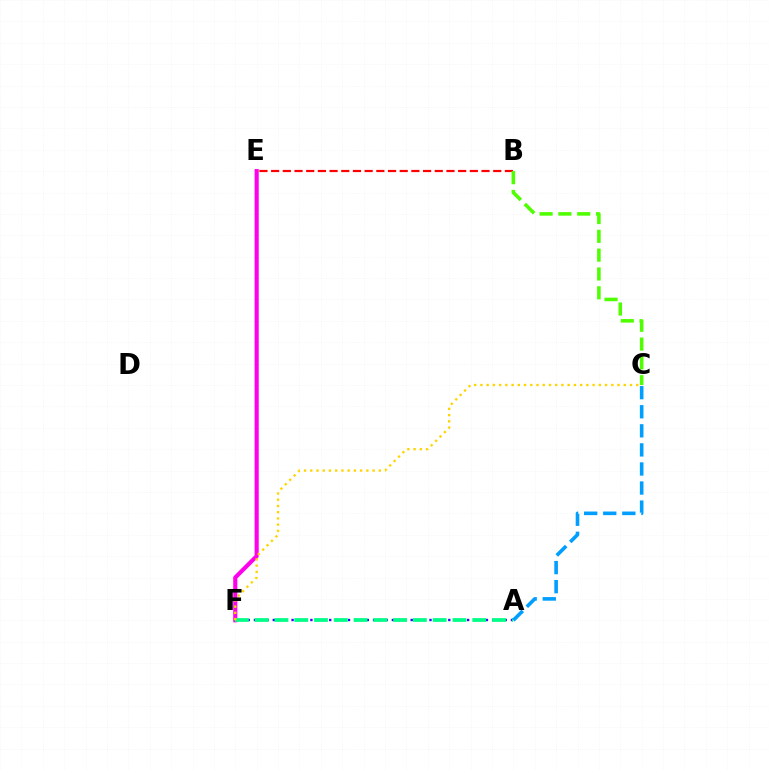{('B', 'E'): [{'color': '#ff0000', 'line_style': 'dashed', 'thickness': 1.59}], ('E', 'F'): [{'color': '#ff00ed', 'line_style': 'solid', 'thickness': 2.97}], ('B', 'C'): [{'color': '#4fff00', 'line_style': 'dashed', 'thickness': 2.56}], ('A', 'F'): [{'color': '#3700ff', 'line_style': 'dotted', 'thickness': 1.7}, {'color': '#00ff86', 'line_style': 'dashed', 'thickness': 2.69}], ('C', 'F'): [{'color': '#ffd500', 'line_style': 'dotted', 'thickness': 1.69}], ('A', 'C'): [{'color': '#009eff', 'line_style': 'dashed', 'thickness': 2.59}]}